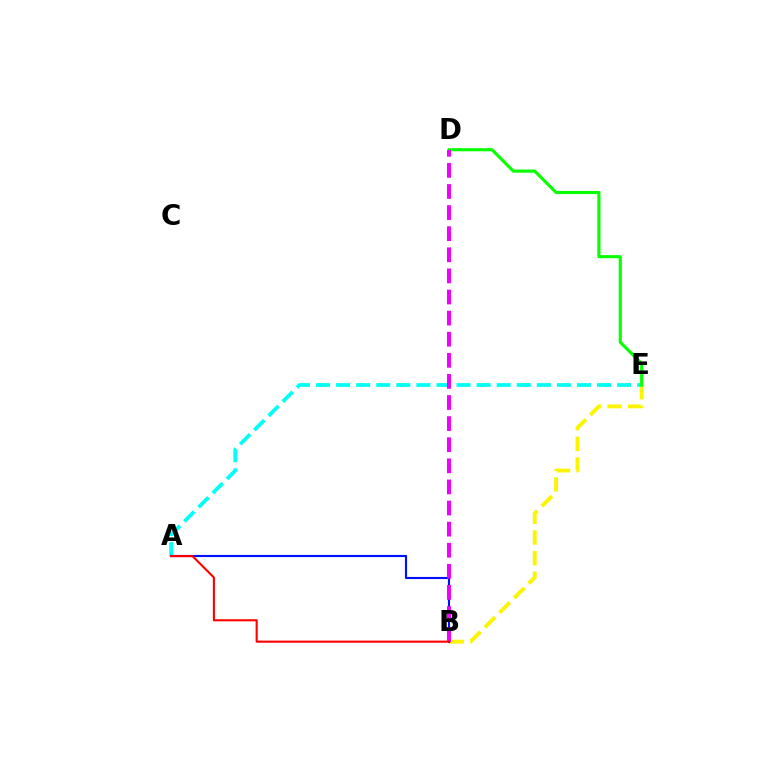{('B', 'E'): [{'color': '#fcf500', 'line_style': 'dashed', 'thickness': 2.81}], ('A', 'E'): [{'color': '#00fff6', 'line_style': 'dashed', 'thickness': 2.73}], ('A', 'B'): [{'color': '#0010ff', 'line_style': 'solid', 'thickness': 1.54}, {'color': '#ff0000', 'line_style': 'solid', 'thickness': 1.52}], ('D', 'E'): [{'color': '#08ff00', 'line_style': 'solid', 'thickness': 2.25}], ('B', 'D'): [{'color': '#ee00ff', 'line_style': 'dashed', 'thickness': 2.87}]}